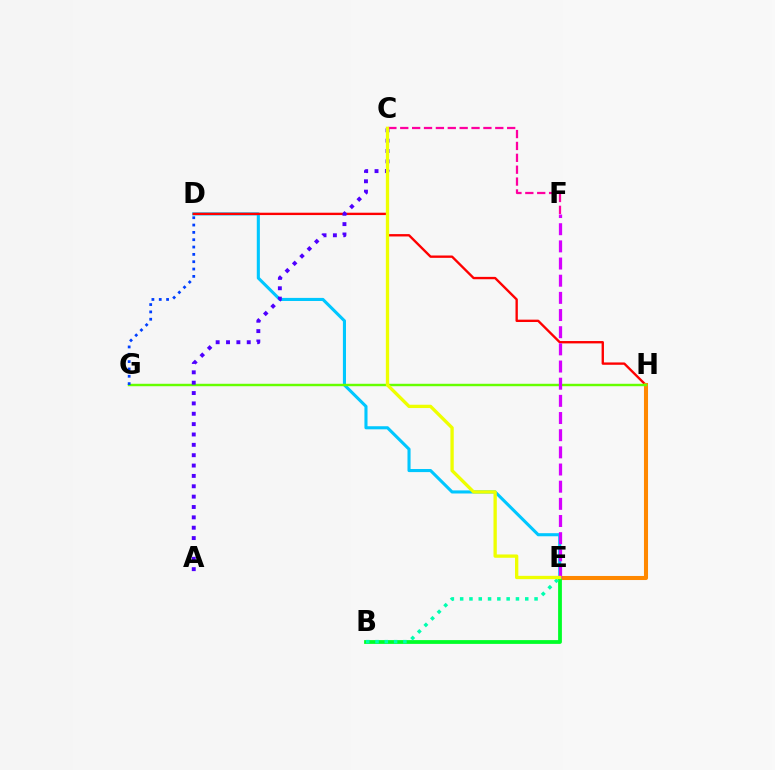{('D', 'E'): [{'color': '#00c7ff', 'line_style': 'solid', 'thickness': 2.22}], ('D', 'H'): [{'color': '#ff0000', 'line_style': 'solid', 'thickness': 1.7}], ('E', 'H'): [{'color': '#ff8800', 'line_style': 'solid', 'thickness': 2.92}], ('B', 'E'): [{'color': '#00ff27', 'line_style': 'solid', 'thickness': 2.72}, {'color': '#00ffaf', 'line_style': 'dotted', 'thickness': 2.53}], ('G', 'H'): [{'color': '#66ff00', 'line_style': 'solid', 'thickness': 1.75}], ('A', 'C'): [{'color': '#4f00ff', 'line_style': 'dotted', 'thickness': 2.81}], ('D', 'G'): [{'color': '#003fff', 'line_style': 'dotted', 'thickness': 1.99}], ('C', 'F'): [{'color': '#ff00a0', 'line_style': 'dashed', 'thickness': 1.61}], ('E', 'F'): [{'color': '#d600ff', 'line_style': 'dashed', 'thickness': 2.33}], ('C', 'E'): [{'color': '#eeff00', 'line_style': 'solid', 'thickness': 2.39}]}